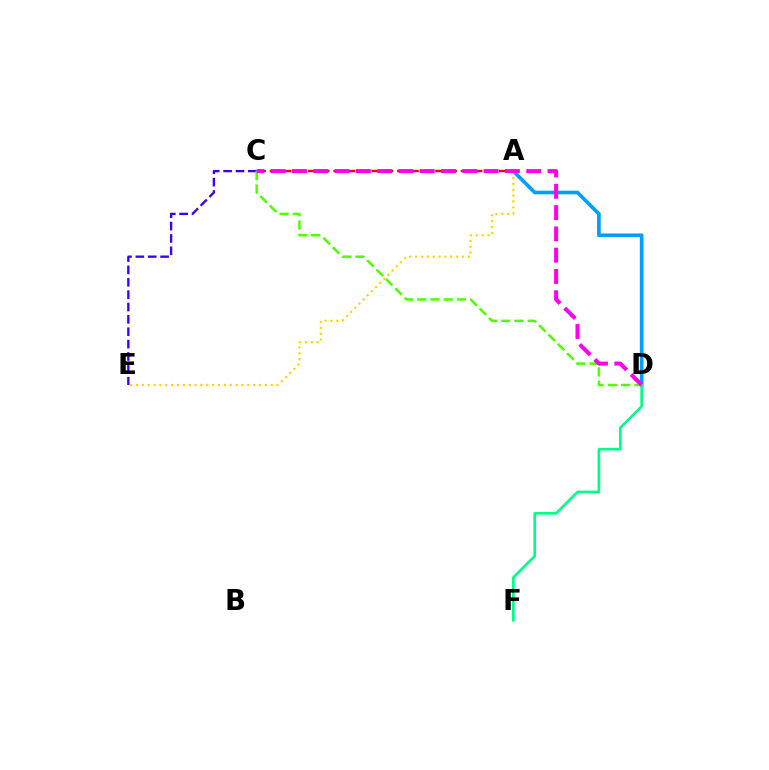{('A', 'D'): [{'color': '#009eff', 'line_style': 'solid', 'thickness': 2.63}], ('A', 'C'): [{'color': '#ff0000', 'line_style': 'dashed', 'thickness': 1.73}], ('D', 'F'): [{'color': '#00ff86', 'line_style': 'solid', 'thickness': 1.91}], ('C', 'E'): [{'color': '#3700ff', 'line_style': 'dashed', 'thickness': 1.68}], ('C', 'D'): [{'color': '#4fff00', 'line_style': 'dashed', 'thickness': 1.8}, {'color': '#ff00ed', 'line_style': 'dashed', 'thickness': 2.89}], ('A', 'E'): [{'color': '#ffd500', 'line_style': 'dotted', 'thickness': 1.59}]}